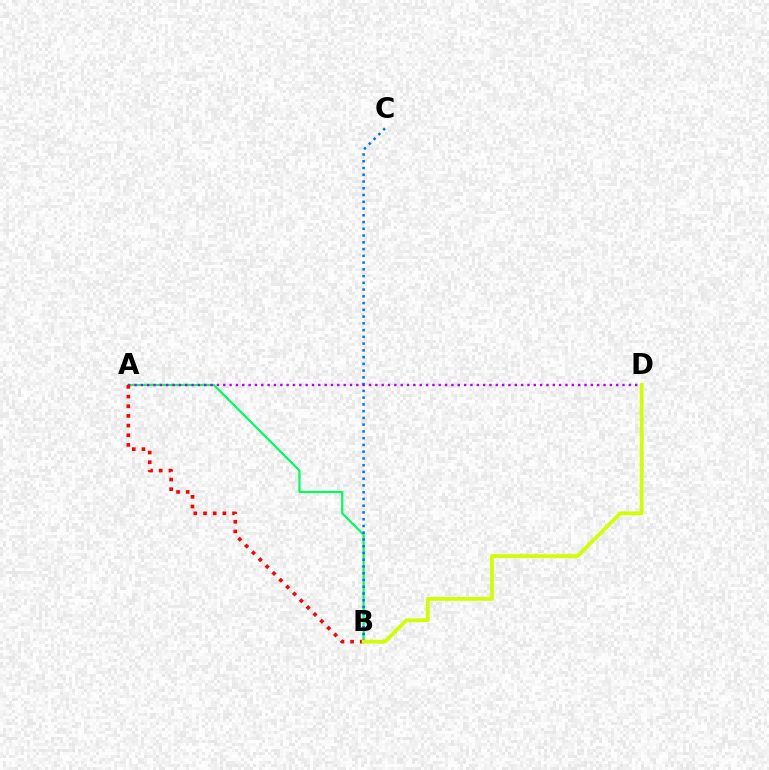{('A', 'B'): [{'color': '#00ff5c', 'line_style': 'solid', 'thickness': 1.6}, {'color': '#ff0000', 'line_style': 'dotted', 'thickness': 2.63}], ('B', 'C'): [{'color': '#0074ff', 'line_style': 'dotted', 'thickness': 1.83}], ('A', 'D'): [{'color': '#b900ff', 'line_style': 'dotted', 'thickness': 1.72}], ('B', 'D'): [{'color': '#d1ff00', 'line_style': 'solid', 'thickness': 2.73}]}